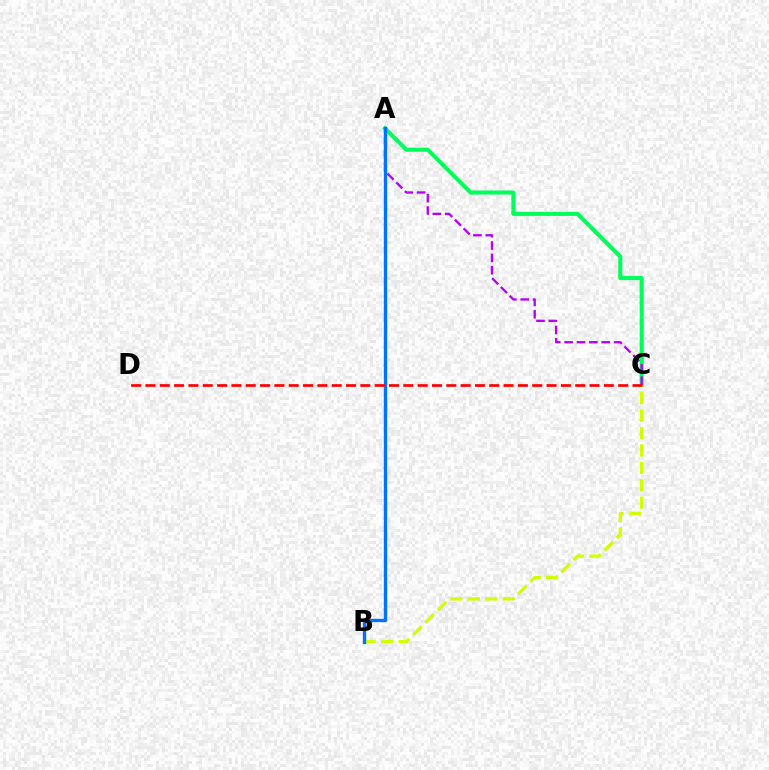{('A', 'C'): [{'color': '#00ff5c', 'line_style': 'solid', 'thickness': 2.91}, {'color': '#b900ff', 'line_style': 'dashed', 'thickness': 1.68}], ('B', 'C'): [{'color': '#d1ff00', 'line_style': 'dashed', 'thickness': 2.37}], ('A', 'B'): [{'color': '#0074ff', 'line_style': 'solid', 'thickness': 2.4}], ('C', 'D'): [{'color': '#ff0000', 'line_style': 'dashed', 'thickness': 1.95}]}